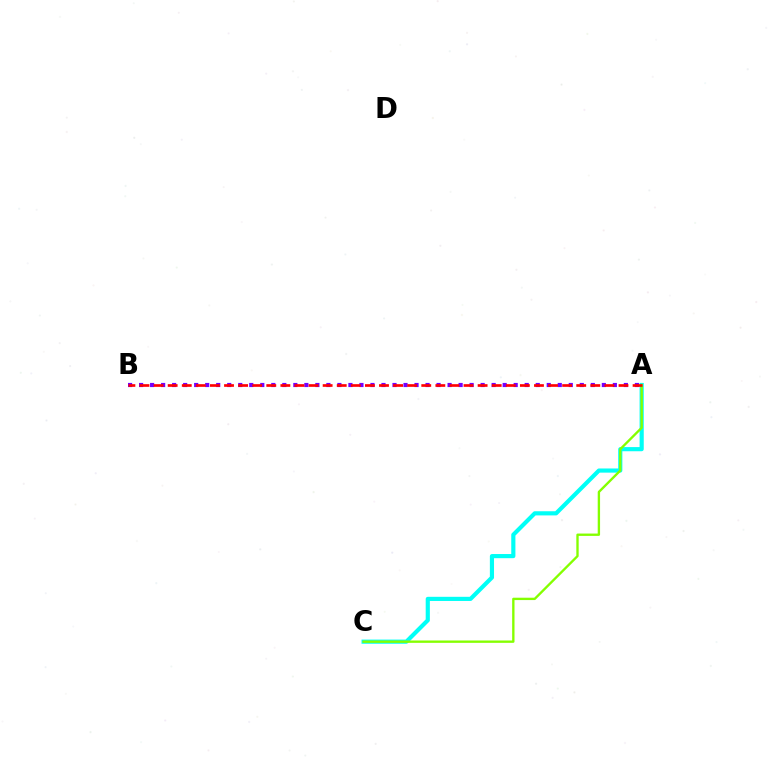{('A', 'C'): [{'color': '#00fff6', 'line_style': 'solid', 'thickness': 2.99}, {'color': '#84ff00', 'line_style': 'solid', 'thickness': 1.69}], ('A', 'B'): [{'color': '#7200ff', 'line_style': 'dotted', 'thickness': 2.99}, {'color': '#ff0000', 'line_style': 'dashed', 'thickness': 1.91}]}